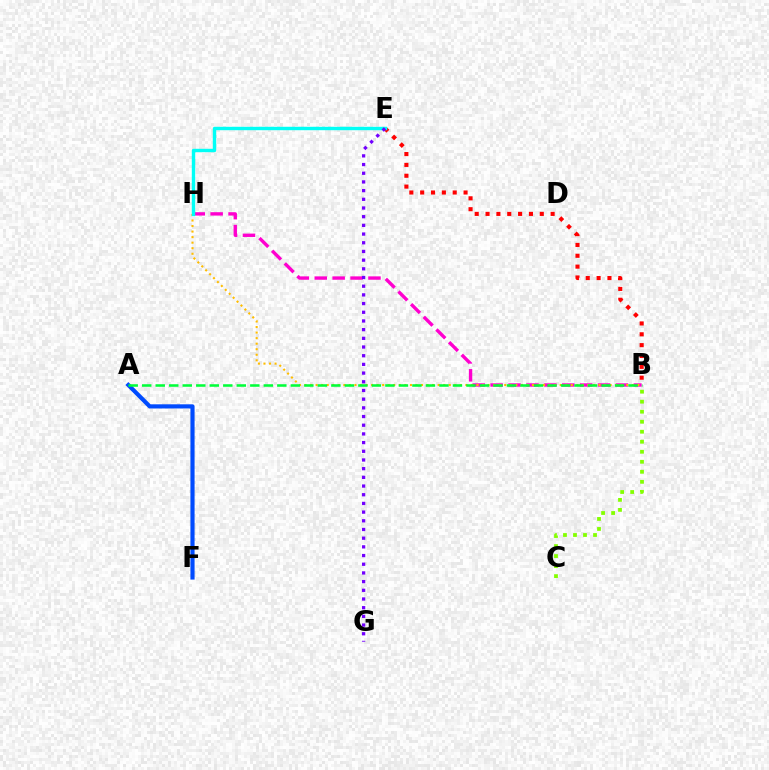{('A', 'F'): [{'color': '#004bff', 'line_style': 'solid', 'thickness': 2.99}], ('B', 'E'): [{'color': '#ff0000', 'line_style': 'dotted', 'thickness': 2.95}], ('B', 'H'): [{'color': '#ff00cf', 'line_style': 'dashed', 'thickness': 2.43}, {'color': '#ffbd00', 'line_style': 'dotted', 'thickness': 1.51}], ('B', 'C'): [{'color': '#84ff00', 'line_style': 'dotted', 'thickness': 2.72}], ('E', 'H'): [{'color': '#00fff6', 'line_style': 'solid', 'thickness': 2.45}], ('A', 'B'): [{'color': '#00ff39', 'line_style': 'dashed', 'thickness': 1.84}], ('E', 'G'): [{'color': '#7200ff', 'line_style': 'dotted', 'thickness': 2.36}]}